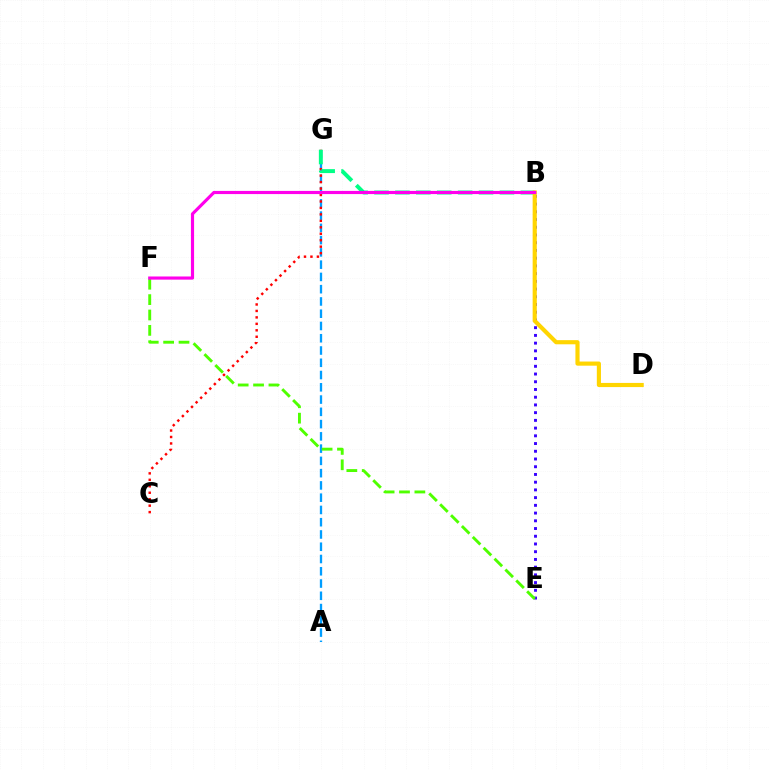{('A', 'G'): [{'color': '#009eff', 'line_style': 'dashed', 'thickness': 1.67}], ('B', 'E'): [{'color': '#3700ff', 'line_style': 'dotted', 'thickness': 2.1}], ('C', 'G'): [{'color': '#ff0000', 'line_style': 'dotted', 'thickness': 1.76}], ('B', 'G'): [{'color': '#00ff86', 'line_style': 'dashed', 'thickness': 2.84}], ('B', 'D'): [{'color': '#ffd500', 'line_style': 'solid', 'thickness': 2.98}], ('E', 'F'): [{'color': '#4fff00', 'line_style': 'dashed', 'thickness': 2.09}], ('B', 'F'): [{'color': '#ff00ed', 'line_style': 'solid', 'thickness': 2.27}]}